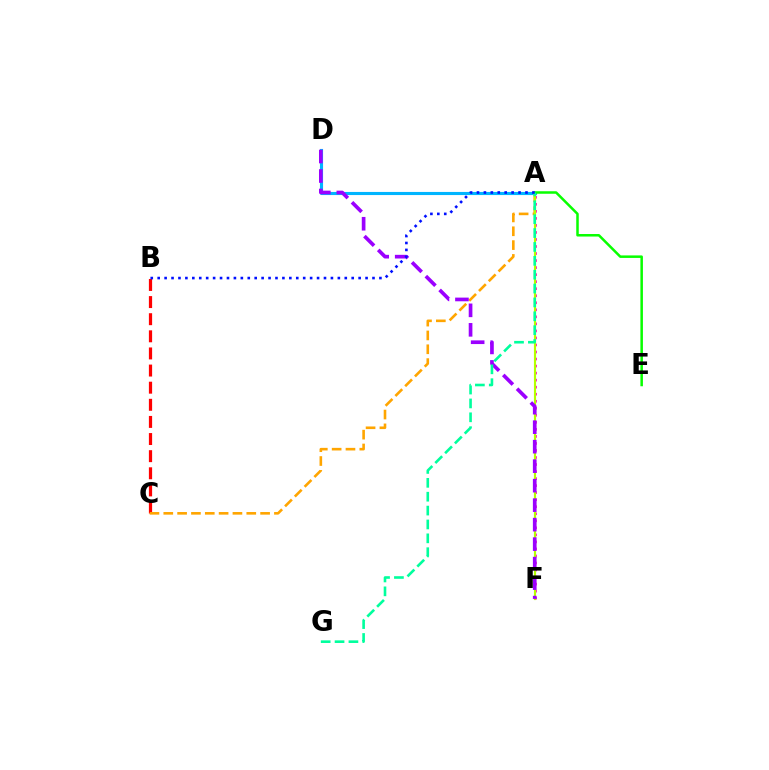{('B', 'C'): [{'color': '#ff0000', 'line_style': 'dashed', 'thickness': 2.33}], ('A', 'F'): [{'color': '#ff00bd', 'line_style': 'dotted', 'thickness': 1.91}, {'color': '#b3ff00', 'line_style': 'solid', 'thickness': 1.54}], ('A', 'D'): [{'color': '#00b5ff', 'line_style': 'solid', 'thickness': 2.24}], ('A', 'C'): [{'color': '#ffa500', 'line_style': 'dashed', 'thickness': 1.88}], ('A', 'E'): [{'color': '#08ff00', 'line_style': 'solid', 'thickness': 1.81}], ('D', 'F'): [{'color': '#9b00ff', 'line_style': 'dashed', 'thickness': 2.65}], ('A', 'G'): [{'color': '#00ff9d', 'line_style': 'dashed', 'thickness': 1.88}], ('A', 'B'): [{'color': '#0010ff', 'line_style': 'dotted', 'thickness': 1.88}]}